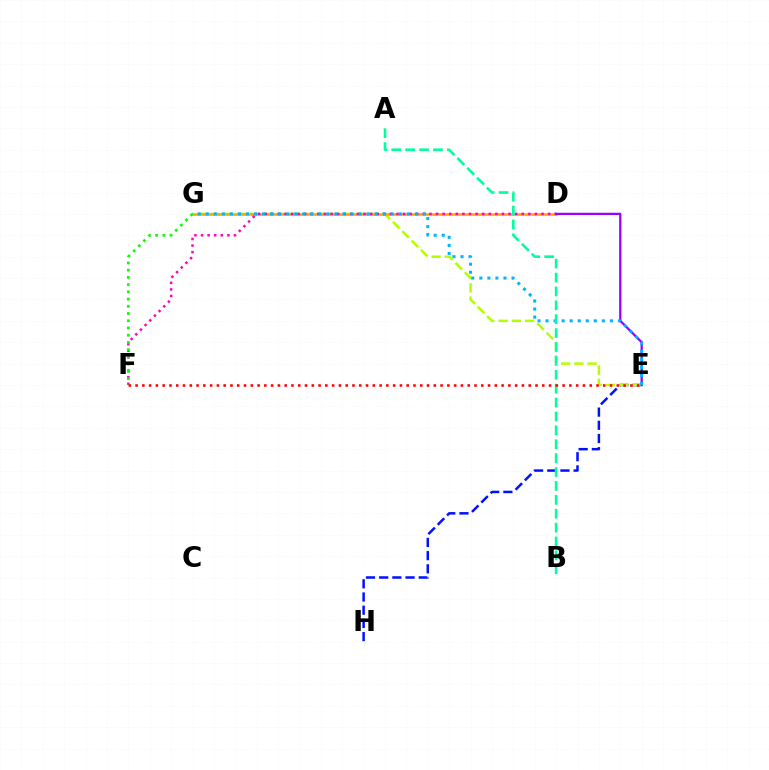{('E', 'H'): [{'color': '#0010ff', 'line_style': 'dashed', 'thickness': 1.79}], ('E', 'G'): [{'color': '#b3ff00', 'line_style': 'dashed', 'thickness': 1.8}, {'color': '#00b5ff', 'line_style': 'dotted', 'thickness': 2.18}], ('D', 'G'): [{'color': '#ffa500', 'line_style': 'solid', 'thickness': 1.87}], ('D', 'F'): [{'color': '#ff00bd', 'line_style': 'dotted', 'thickness': 1.79}], ('D', 'E'): [{'color': '#9b00ff', 'line_style': 'solid', 'thickness': 1.62}], ('A', 'B'): [{'color': '#00ff9d', 'line_style': 'dashed', 'thickness': 1.89}], ('F', 'G'): [{'color': '#08ff00', 'line_style': 'dotted', 'thickness': 1.96}], ('E', 'F'): [{'color': '#ff0000', 'line_style': 'dotted', 'thickness': 1.84}]}